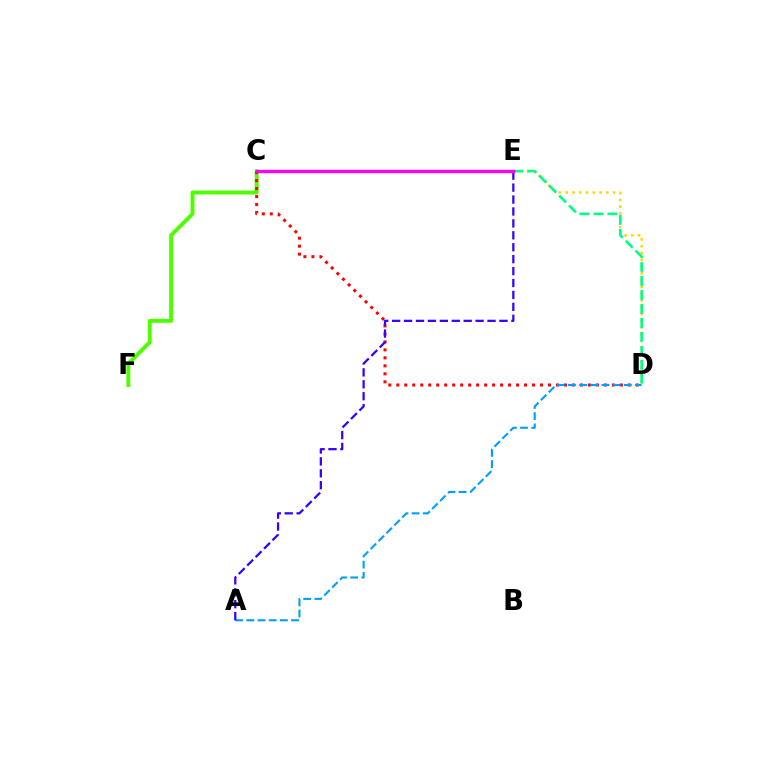{('C', 'F'): [{'color': '#4fff00', 'line_style': 'solid', 'thickness': 2.82}], ('D', 'E'): [{'color': '#ffd500', 'line_style': 'dotted', 'thickness': 1.84}, {'color': '#00ff86', 'line_style': 'dashed', 'thickness': 1.9}], ('C', 'D'): [{'color': '#ff0000', 'line_style': 'dotted', 'thickness': 2.17}], ('A', 'D'): [{'color': '#009eff', 'line_style': 'dashed', 'thickness': 1.52}], ('A', 'E'): [{'color': '#3700ff', 'line_style': 'dashed', 'thickness': 1.62}], ('C', 'E'): [{'color': '#ff00ed', 'line_style': 'solid', 'thickness': 2.39}]}